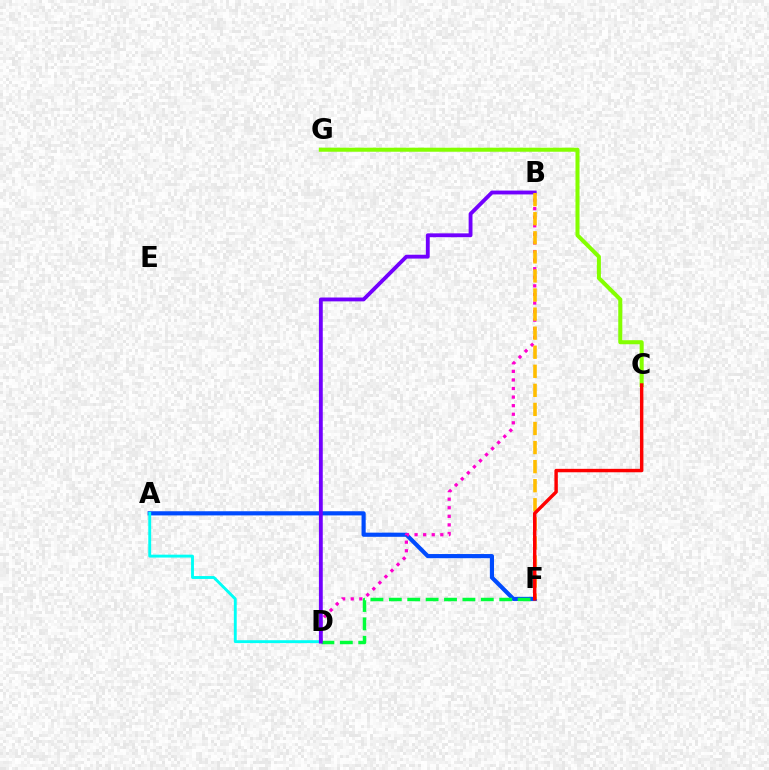{('A', 'F'): [{'color': '#004bff', 'line_style': 'solid', 'thickness': 2.99}], ('C', 'G'): [{'color': '#84ff00', 'line_style': 'solid', 'thickness': 2.9}], ('A', 'D'): [{'color': '#00fff6', 'line_style': 'solid', 'thickness': 2.08}], ('B', 'D'): [{'color': '#ff00cf', 'line_style': 'dotted', 'thickness': 2.33}, {'color': '#7200ff', 'line_style': 'solid', 'thickness': 2.77}], ('D', 'F'): [{'color': '#00ff39', 'line_style': 'dashed', 'thickness': 2.5}], ('B', 'F'): [{'color': '#ffbd00', 'line_style': 'dashed', 'thickness': 2.59}], ('C', 'F'): [{'color': '#ff0000', 'line_style': 'solid', 'thickness': 2.47}]}